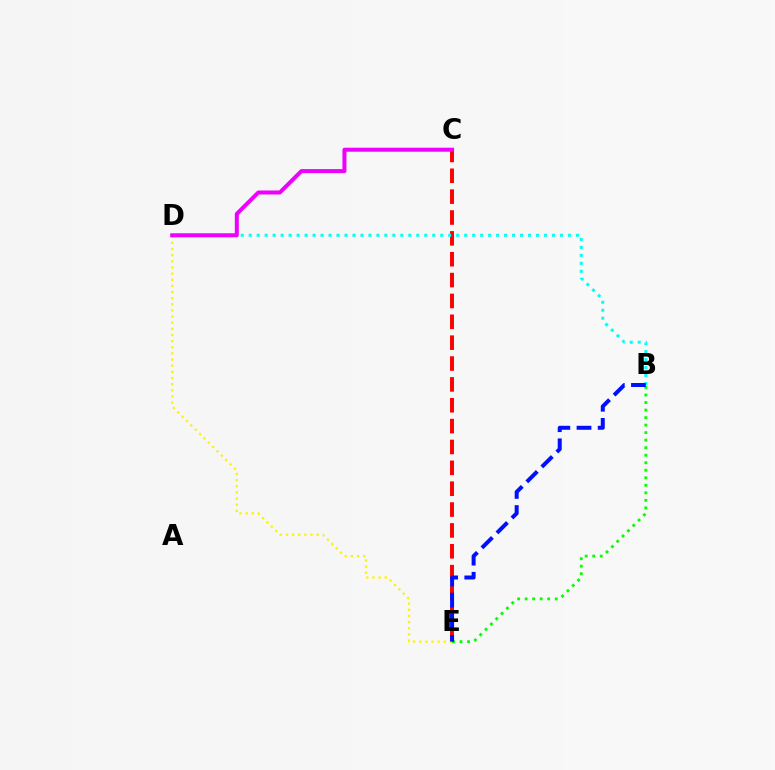{('C', 'E'): [{'color': '#ff0000', 'line_style': 'dashed', 'thickness': 2.83}], ('D', 'E'): [{'color': '#fcf500', 'line_style': 'dotted', 'thickness': 1.67}], ('B', 'D'): [{'color': '#00fff6', 'line_style': 'dotted', 'thickness': 2.17}], ('C', 'D'): [{'color': '#ee00ff', 'line_style': 'solid', 'thickness': 2.89}], ('B', 'E'): [{'color': '#08ff00', 'line_style': 'dotted', 'thickness': 2.04}, {'color': '#0010ff', 'line_style': 'dashed', 'thickness': 2.88}]}